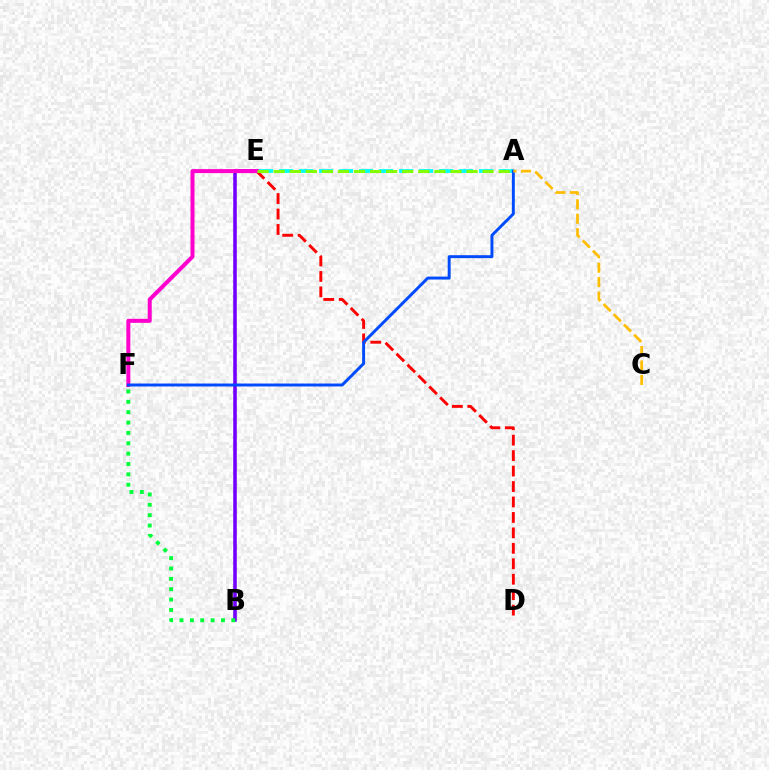{('B', 'E'): [{'color': '#7200ff', 'line_style': 'solid', 'thickness': 2.57}], ('D', 'E'): [{'color': '#ff0000', 'line_style': 'dashed', 'thickness': 2.1}], ('A', 'E'): [{'color': '#00fff6', 'line_style': 'dashed', 'thickness': 2.72}, {'color': '#84ff00', 'line_style': 'dashed', 'thickness': 2.18}], ('E', 'F'): [{'color': '#ff00cf', 'line_style': 'solid', 'thickness': 2.88}], ('A', 'F'): [{'color': '#004bff', 'line_style': 'solid', 'thickness': 2.12}], ('B', 'F'): [{'color': '#00ff39', 'line_style': 'dotted', 'thickness': 2.82}], ('A', 'C'): [{'color': '#ffbd00', 'line_style': 'dashed', 'thickness': 1.96}]}